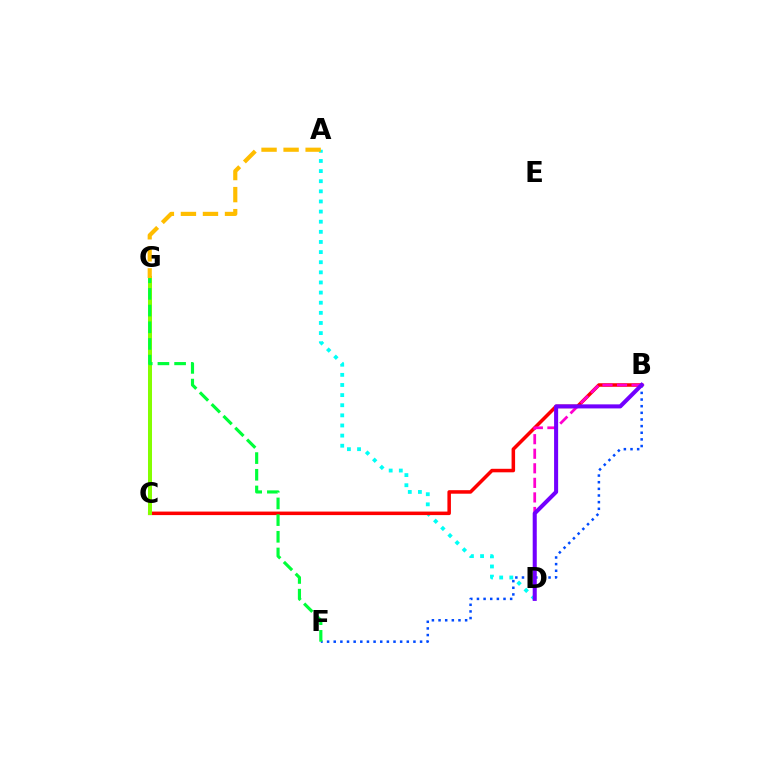{('A', 'D'): [{'color': '#00fff6', 'line_style': 'dotted', 'thickness': 2.75}], ('B', 'C'): [{'color': '#ff0000', 'line_style': 'solid', 'thickness': 2.53}], ('C', 'G'): [{'color': '#84ff00', 'line_style': 'solid', 'thickness': 2.89}], ('B', 'D'): [{'color': '#ff00cf', 'line_style': 'dashed', 'thickness': 1.98}, {'color': '#7200ff', 'line_style': 'solid', 'thickness': 2.92}], ('B', 'F'): [{'color': '#004bff', 'line_style': 'dotted', 'thickness': 1.8}], ('F', 'G'): [{'color': '#00ff39', 'line_style': 'dashed', 'thickness': 2.27}], ('A', 'G'): [{'color': '#ffbd00', 'line_style': 'dashed', 'thickness': 2.99}]}